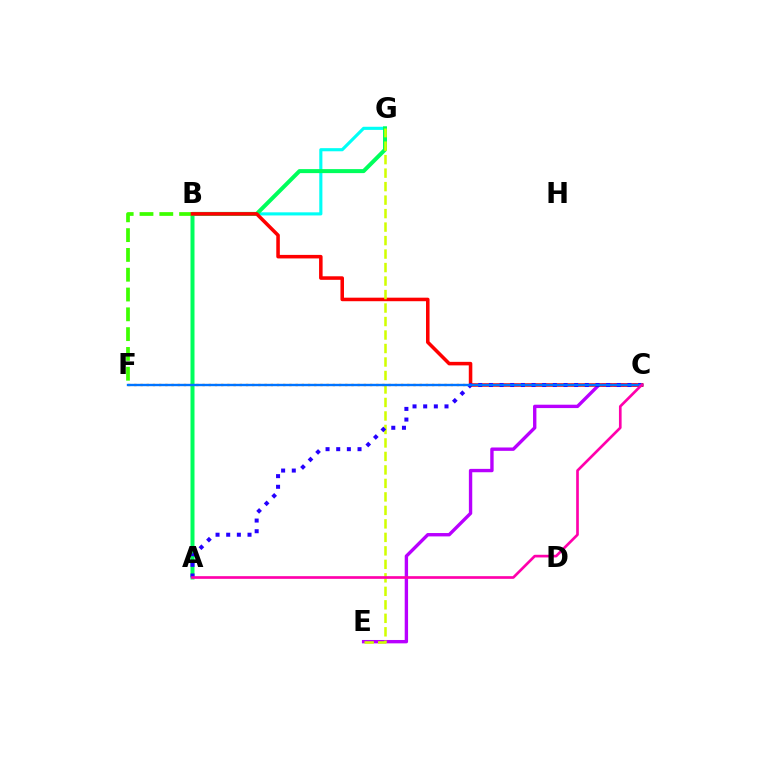{('C', 'E'): [{'color': '#b900ff', 'line_style': 'solid', 'thickness': 2.43}], ('B', 'G'): [{'color': '#00fff6', 'line_style': 'solid', 'thickness': 2.25}], ('A', 'G'): [{'color': '#00ff5c', 'line_style': 'solid', 'thickness': 2.88}], ('B', 'F'): [{'color': '#3dff00', 'line_style': 'dashed', 'thickness': 2.69}], ('B', 'C'): [{'color': '#ff0000', 'line_style': 'solid', 'thickness': 2.55}], ('E', 'G'): [{'color': '#d1ff00', 'line_style': 'dashed', 'thickness': 1.83}], ('C', 'F'): [{'color': '#ff9400', 'line_style': 'dotted', 'thickness': 1.69}, {'color': '#0074ff', 'line_style': 'solid', 'thickness': 1.71}], ('A', 'C'): [{'color': '#2500ff', 'line_style': 'dotted', 'thickness': 2.9}, {'color': '#ff00ac', 'line_style': 'solid', 'thickness': 1.92}]}